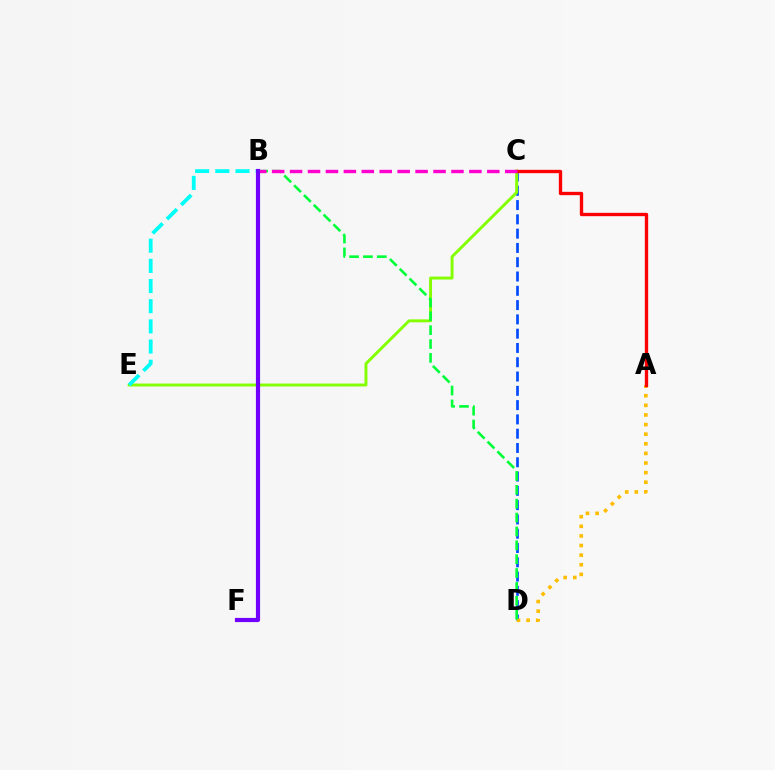{('C', 'D'): [{'color': '#004bff', 'line_style': 'dashed', 'thickness': 1.94}], ('A', 'D'): [{'color': '#ffbd00', 'line_style': 'dotted', 'thickness': 2.61}], ('C', 'E'): [{'color': '#84ff00', 'line_style': 'solid', 'thickness': 2.12}], ('B', 'E'): [{'color': '#00fff6', 'line_style': 'dashed', 'thickness': 2.74}], ('A', 'C'): [{'color': '#ff0000', 'line_style': 'solid', 'thickness': 2.41}], ('B', 'D'): [{'color': '#00ff39', 'line_style': 'dashed', 'thickness': 1.88}], ('B', 'C'): [{'color': '#ff00cf', 'line_style': 'dashed', 'thickness': 2.44}], ('B', 'F'): [{'color': '#7200ff', 'line_style': 'solid', 'thickness': 3.0}]}